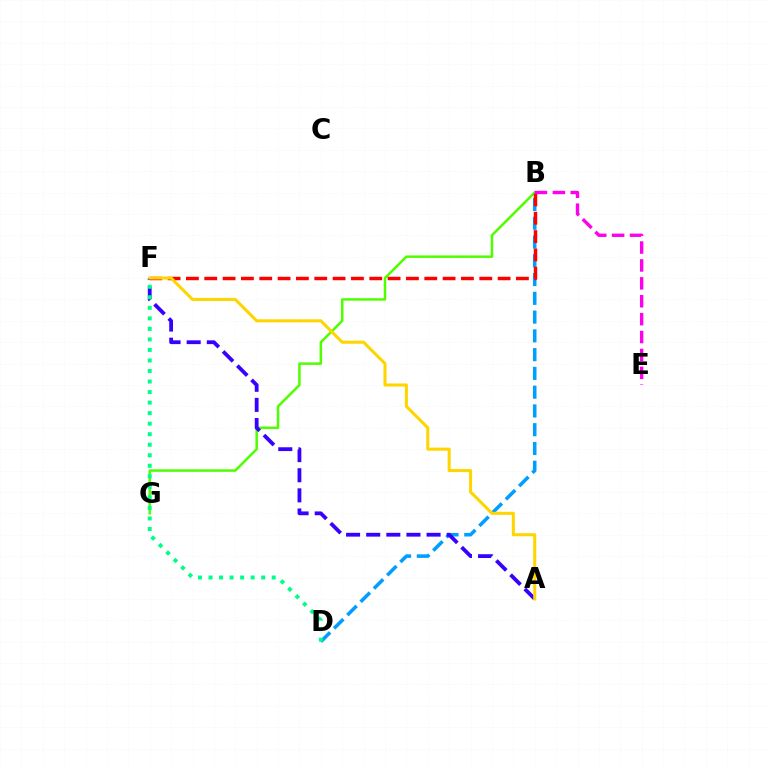{('B', 'D'): [{'color': '#009eff', 'line_style': 'dashed', 'thickness': 2.55}], ('B', 'G'): [{'color': '#4fff00', 'line_style': 'solid', 'thickness': 1.8}], ('A', 'F'): [{'color': '#3700ff', 'line_style': 'dashed', 'thickness': 2.73}, {'color': '#ffd500', 'line_style': 'solid', 'thickness': 2.2}], ('B', 'F'): [{'color': '#ff0000', 'line_style': 'dashed', 'thickness': 2.49}], ('D', 'F'): [{'color': '#00ff86', 'line_style': 'dotted', 'thickness': 2.86}], ('B', 'E'): [{'color': '#ff00ed', 'line_style': 'dashed', 'thickness': 2.43}]}